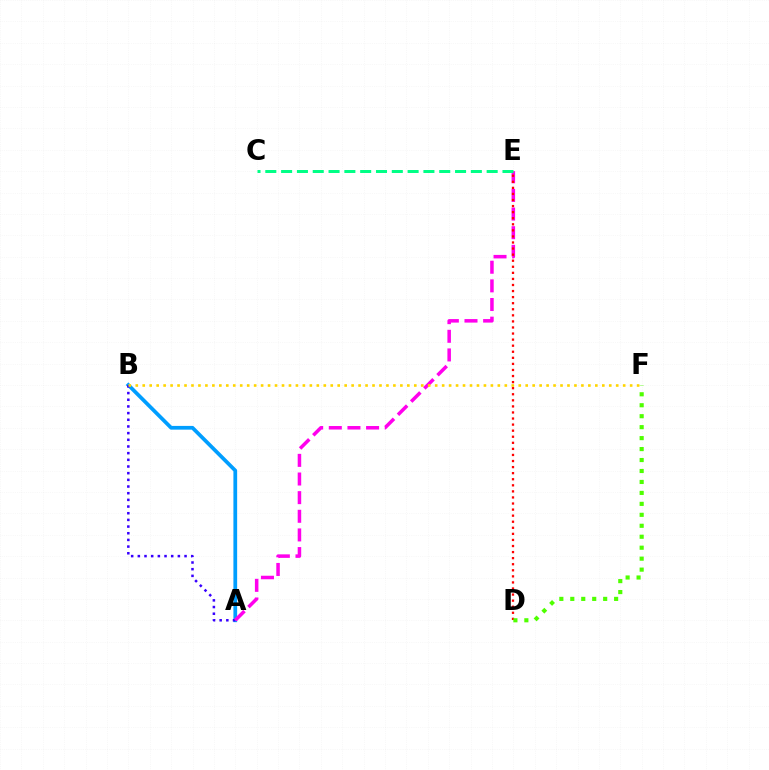{('A', 'B'): [{'color': '#009eff', 'line_style': 'solid', 'thickness': 2.69}, {'color': '#3700ff', 'line_style': 'dotted', 'thickness': 1.81}], ('A', 'E'): [{'color': '#ff00ed', 'line_style': 'dashed', 'thickness': 2.53}], ('D', 'E'): [{'color': '#ff0000', 'line_style': 'dotted', 'thickness': 1.65}], ('D', 'F'): [{'color': '#4fff00', 'line_style': 'dotted', 'thickness': 2.98}], ('B', 'F'): [{'color': '#ffd500', 'line_style': 'dotted', 'thickness': 1.89}], ('C', 'E'): [{'color': '#00ff86', 'line_style': 'dashed', 'thickness': 2.15}]}